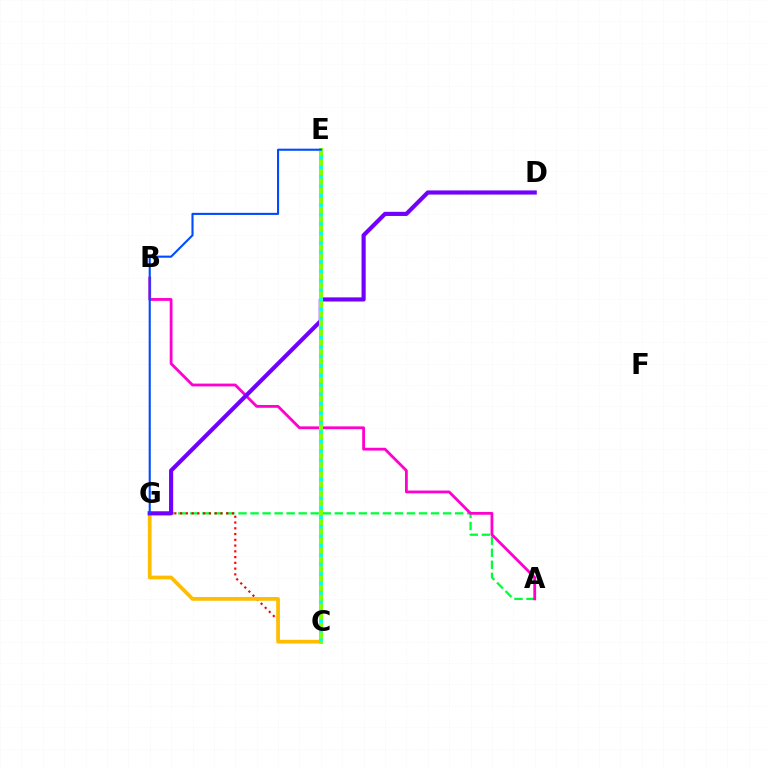{('A', 'G'): [{'color': '#00ff39', 'line_style': 'dashed', 'thickness': 1.63}], ('C', 'G'): [{'color': '#ff0000', 'line_style': 'dotted', 'thickness': 1.56}, {'color': '#ffbd00', 'line_style': 'solid', 'thickness': 2.68}], ('A', 'B'): [{'color': '#ff00cf', 'line_style': 'solid', 'thickness': 2.02}], ('D', 'G'): [{'color': '#7200ff', 'line_style': 'solid', 'thickness': 2.98}], ('C', 'E'): [{'color': '#84ff00', 'line_style': 'solid', 'thickness': 2.9}, {'color': '#00fff6', 'line_style': 'dotted', 'thickness': 2.57}], ('E', 'G'): [{'color': '#004bff', 'line_style': 'solid', 'thickness': 1.51}]}